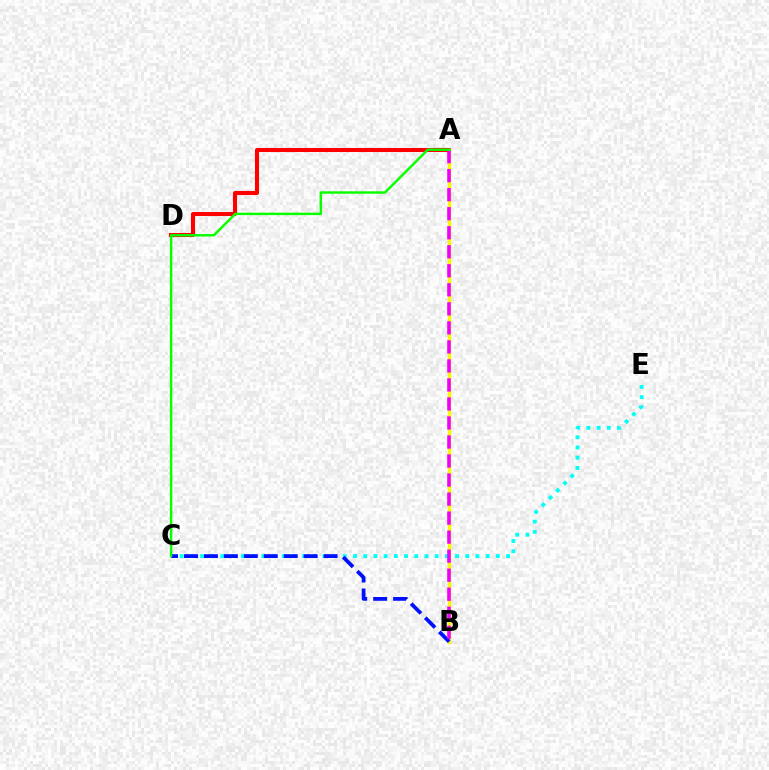{('A', 'D'): [{'color': '#ff0000', 'line_style': 'solid', 'thickness': 2.93}], ('A', 'B'): [{'color': '#fcf500', 'line_style': 'solid', 'thickness': 2.45}, {'color': '#ee00ff', 'line_style': 'dashed', 'thickness': 2.58}], ('C', 'E'): [{'color': '#00fff6', 'line_style': 'dotted', 'thickness': 2.77}], ('B', 'C'): [{'color': '#0010ff', 'line_style': 'dashed', 'thickness': 2.71}], ('A', 'C'): [{'color': '#08ff00', 'line_style': 'solid', 'thickness': 1.75}]}